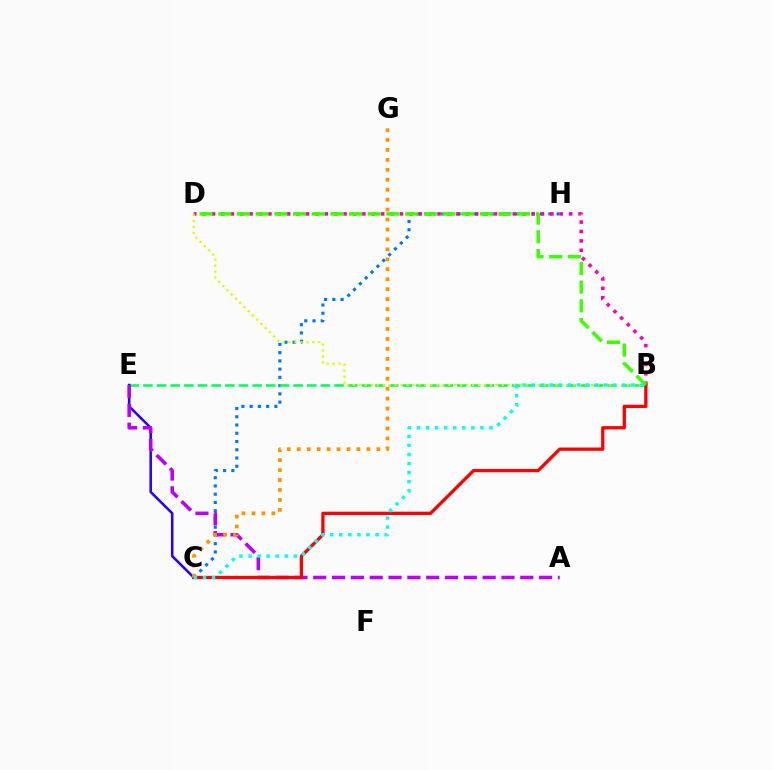{('C', 'H'): [{'color': '#0074ff', 'line_style': 'dotted', 'thickness': 2.24}], ('B', 'E'): [{'color': '#00ff5c', 'line_style': 'dashed', 'thickness': 1.85}], ('C', 'E'): [{'color': '#2500ff', 'line_style': 'solid', 'thickness': 1.83}], ('B', 'D'): [{'color': '#ff00ac', 'line_style': 'dotted', 'thickness': 2.55}, {'color': '#d1ff00', 'line_style': 'dotted', 'thickness': 1.62}, {'color': '#3dff00', 'line_style': 'dashed', 'thickness': 2.54}], ('A', 'E'): [{'color': '#b900ff', 'line_style': 'dashed', 'thickness': 2.56}], ('B', 'C'): [{'color': '#ff0000', 'line_style': 'solid', 'thickness': 2.37}, {'color': '#00fff6', 'line_style': 'dotted', 'thickness': 2.46}], ('C', 'G'): [{'color': '#ff9400', 'line_style': 'dotted', 'thickness': 2.7}]}